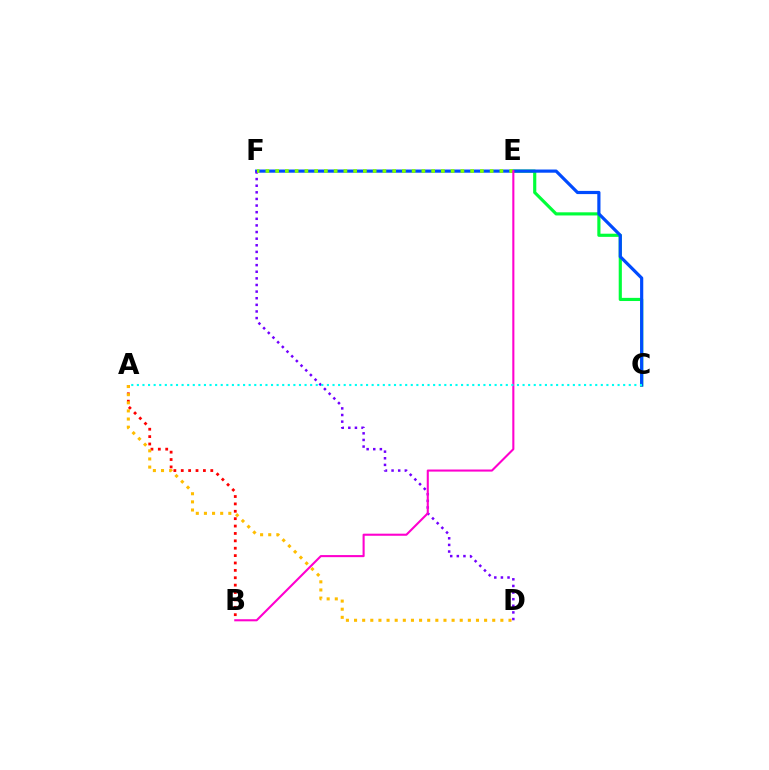{('A', 'B'): [{'color': '#ff0000', 'line_style': 'dotted', 'thickness': 2.01}], ('C', 'E'): [{'color': '#00ff39', 'line_style': 'solid', 'thickness': 2.27}], ('C', 'F'): [{'color': '#004bff', 'line_style': 'solid', 'thickness': 2.29}], ('D', 'F'): [{'color': '#7200ff', 'line_style': 'dotted', 'thickness': 1.8}], ('E', 'F'): [{'color': '#84ff00', 'line_style': 'dotted', 'thickness': 2.65}], ('B', 'E'): [{'color': '#ff00cf', 'line_style': 'solid', 'thickness': 1.51}], ('A', 'D'): [{'color': '#ffbd00', 'line_style': 'dotted', 'thickness': 2.21}], ('A', 'C'): [{'color': '#00fff6', 'line_style': 'dotted', 'thickness': 1.52}]}